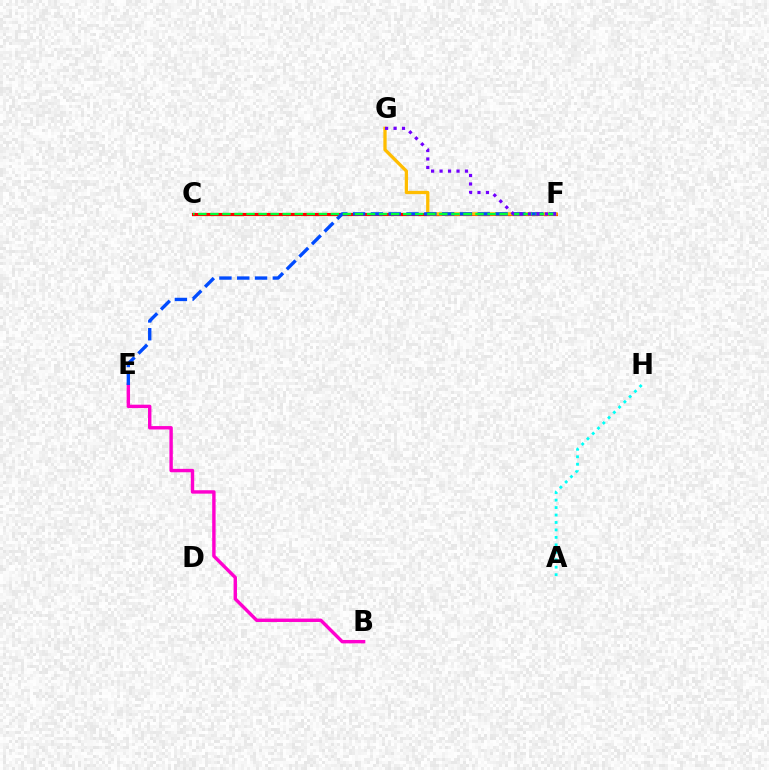{('C', 'F'): [{'color': '#84ff00', 'line_style': 'dashed', 'thickness': 2.23}, {'color': '#ff0000', 'line_style': 'solid', 'thickness': 2.25}, {'color': '#00ff39', 'line_style': 'dashed', 'thickness': 1.64}], ('A', 'H'): [{'color': '#00fff6', 'line_style': 'dotted', 'thickness': 2.03}], ('B', 'E'): [{'color': '#ff00cf', 'line_style': 'solid', 'thickness': 2.45}], ('F', 'G'): [{'color': '#ffbd00', 'line_style': 'solid', 'thickness': 2.37}, {'color': '#7200ff', 'line_style': 'dotted', 'thickness': 2.3}], ('E', 'F'): [{'color': '#004bff', 'line_style': 'dashed', 'thickness': 2.42}]}